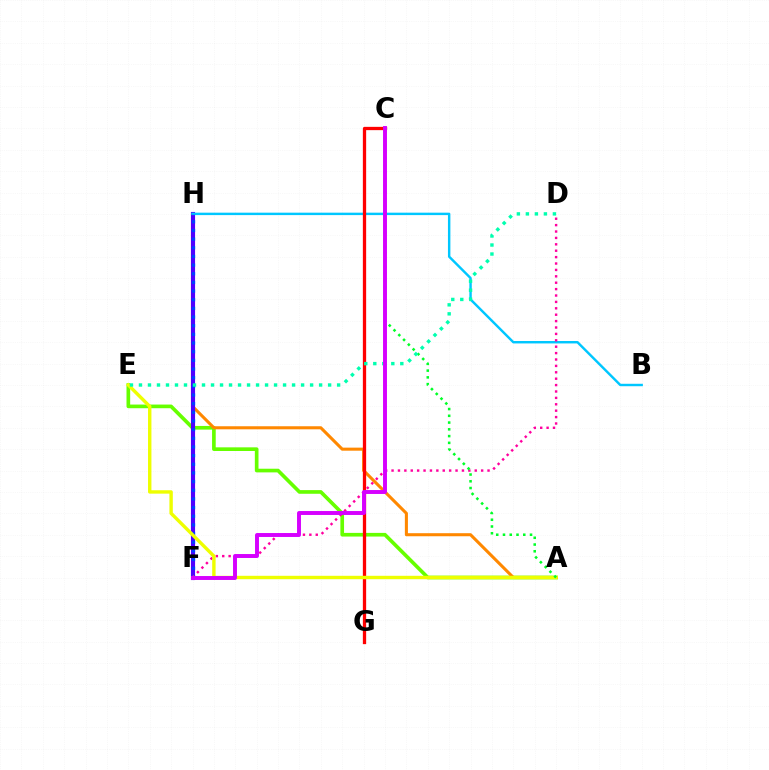{('A', 'E'): [{'color': '#66ff00', 'line_style': 'solid', 'thickness': 2.64}, {'color': '#eeff00', 'line_style': 'solid', 'thickness': 2.45}], ('A', 'H'): [{'color': '#ff8800', 'line_style': 'solid', 'thickness': 2.2}], ('F', 'H'): [{'color': '#4f00ff', 'line_style': 'solid', 'thickness': 2.97}, {'color': '#003fff', 'line_style': 'dotted', 'thickness': 2.35}], ('B', 'H'): [{'color': '#00c7ff', 'line_style': 'solid', 'thickness': 1.75}], ('C', 'G'): [{'color': '#ff0000', 'line_style': 'solid', 'thickness': 2.37}], ('D', 'F'): [{'color': '#ff00a0', 'line_style': 'dotted', 'thickness': 1.74}], ('A', 'C'): [{'color': '#00ff27', 'line_style': 'dotted', 'thickness': 1.84}], ('D', 'E'): [{'color': '#00ffaf', 'line_style': 'dotted', 'thickness': 2.45}], ('C', 'F'): [{'color': '#d600ff', 'line_style': 'solid', 'thickness': 2.83}]}